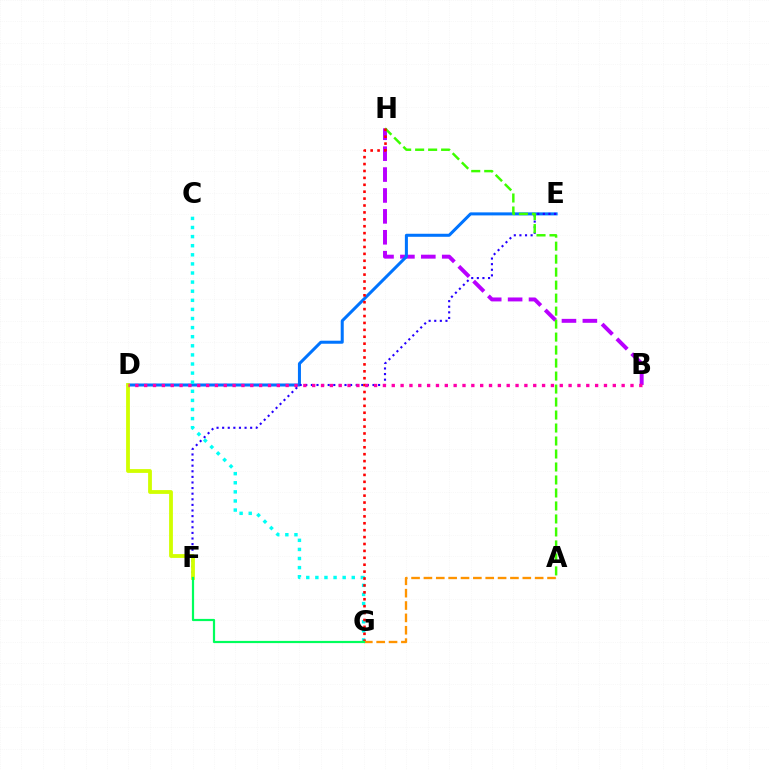{('B', 'H'): [{'color': '#b900ff', 'line_style': 'dashed', 'thickness': 2.84}], ('D', 'E'): [{'color': '#0074ff', 'line_style': 'solid', 'thickness': 2.18}], ('E', 'F'): [{'color': '#2500ff', 'line_style': 'dotted', 'thickness': 1.52}], ('D', 'F'): [{'color': '#d1ff00', 'line_style': 'solid', 'thickness': 2.74}], ('C', 'G'): [{'color': '#00fff6', 'line_style': 'dotted', 'thickness': 2.47}], ('A', 'H'): [{'color': '#3dff00', 'line_style': 'dashed', 'thickness': 1.76}], ('G', 'H'): [{'color': '#ff0000', 'line_style': 'dotted', 'thickness': 1.88}], ('A', 'G'): [{'color': '#ff9400', 'line_style': 'dashed', 'thickness': 1.68}], ('B', 'D'): [{'color': '#ff00ac', 'line_style': 'dotted', 'thickness': 2.4}], ('F', 'G'): [{'color': '#00ff5c', 'line_style': 'solid', 'thickness': 1.59}]}